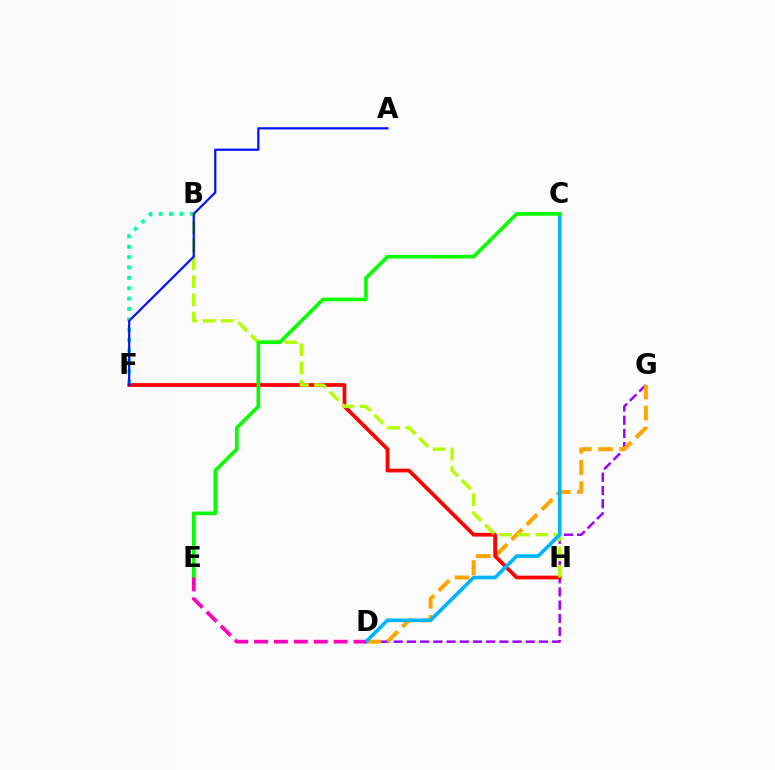{('D', 'G'): [{'color': '#9b00ff', 'line_style': 'dashed', 'thickness': 1.79}, {'color': '#ffa500', 'line_style': 'dashed', 'thickness': 2.89}], ('F', 'H'): [{'color': '#ff0000', 'line_style': 'solid', 'thickness': 2.7}], ('B', 'F'): [{'color': '#00ff9d', 'line_style': 'dotted', 'thickness': 2.82}], ('B', 'H'): [{'color': '#b3ff00', 'line_style': 'dashed', 'thickness': 2.46}], ('C', 'D'): [{'color': '#00b5ff', 'line_style': 'solid', 'thickness': 2.62}], ('A', 'F'): [{'color': '#0010ff', 'line_style': 'solid', 'thickness': 1.58}], ('C', 'E'): [{'color': '#08ff00', 'line_style': 'solid', 'thickness': 2.62}], ('D', 'E'): [{'color': '#ff00bd', 'line_style': 'dashed', 'thickness': 2.7}]}